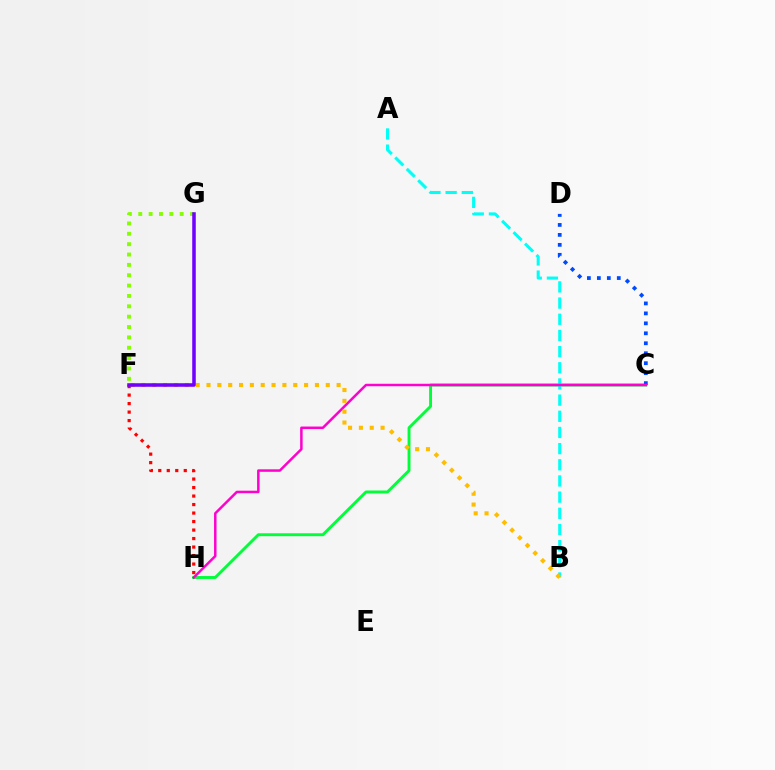{('F', 'G'): [{'color': '#84ff00', 'line_style': 'dotted', 'thickness': 2.81}, {'color': '#7200ff', 'line_style': 'solid', 'thickness': 2.55}], ('F', 'H'): [{'color': '#ff0000', 'line_style': 'dotted', 'thickness': 2.31}], ('C', 'H'): [{'color': '#00ff39', 'line_style': 'solid', 'thickness': 2.09}, {'color': '#ff00cf', 'line_style': 'solid', 'thickness': 1.79}], ('A', 'B'): [{'color': '#00fff6', 'line_style': 'dashed', 'thickness': 2.2}], ('C', 'D'): [{'color': '#004bff', 'line_style': 'dotted', 'thickness': 2.71}], ('B', 'F'): [{'color': '#ffbd00', 'line_style': 'dotted', 'thickness': 2.95}]}